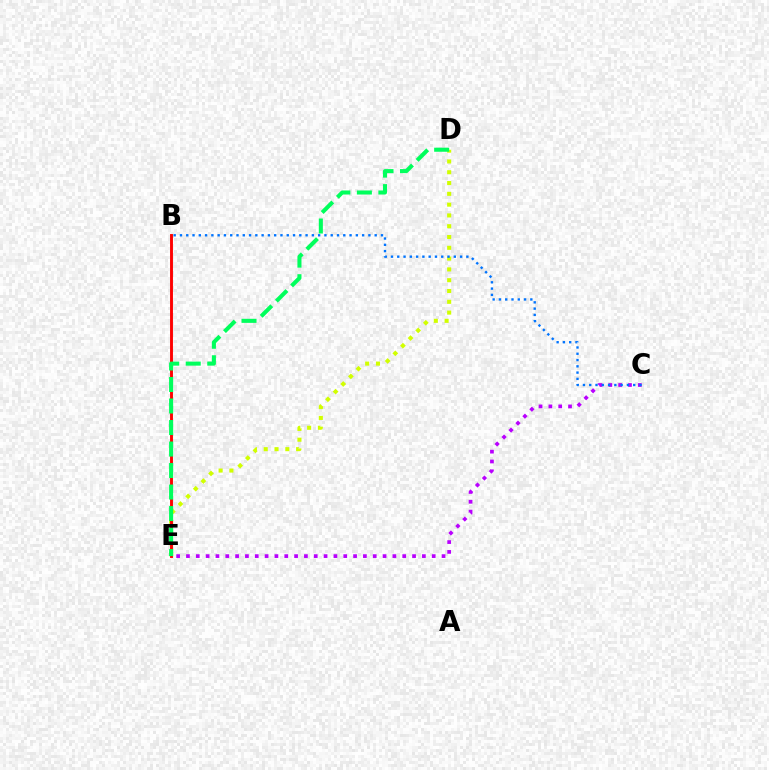{('D', 'E'): [{'color': '#d1ff00', 'line_style': 'dotted', 'thickness': 2.93}, {'color': '#00ff5c', 'line_style': 'dashed', 'thickness': 2.92}], ('C', 'E'): [{'color': '#b900ff', 'line_style': 'dotted', 'thickness': 2.67}], ('B', 'C'): [{'color': '#0074ff', 'line_style': 'dotted', 'thickness': 1.71}], ('B', 'E'): [{'color': '#ff0000', 'line_style': 'solid', 'thickness': 2.09}]}